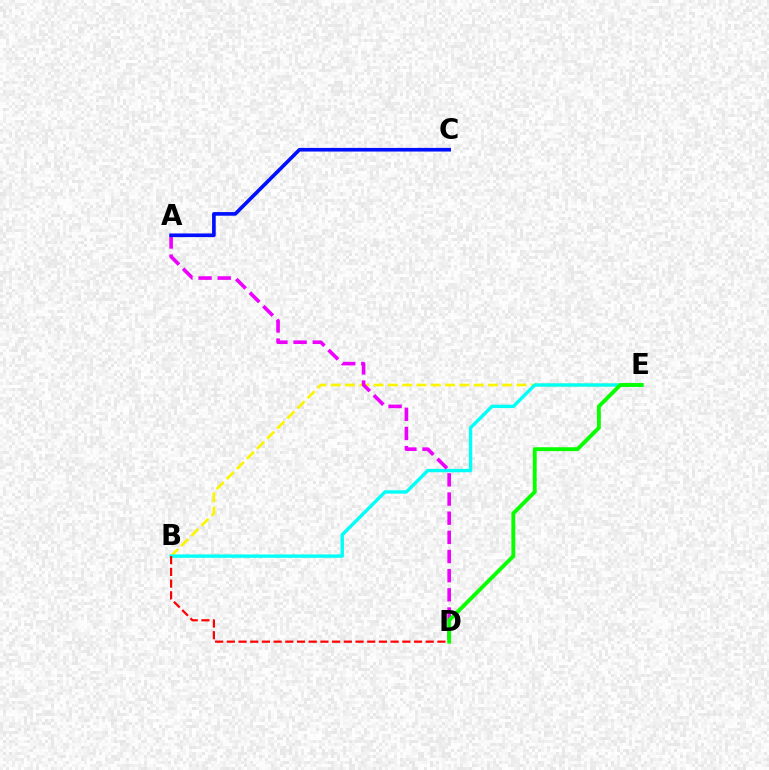{('B', 'E'): [{'color': '#fcf500', 'line_style': 'dashed', 'thickness': 1.94}, {'color': '#00fff6', 'line_style': 'solid', 'thickness': 2.44}], ('B', 'D'): [{'color': '#ff0000', 'line_style': 'dashed', 'thickness': 1.59}], ('A', 'D'): [{'color': '#ee00ff', 'line_style': 'dashed', 'thickness': 2.6}], ('D', 'E'): [{'color': '#08ff00', 'line_style': 'solid', 'thickness': 2.79}], ('A', 'C'): [{'color': '#0010ff', 'line_style': 'solid', 'thickness': 2.62}]}